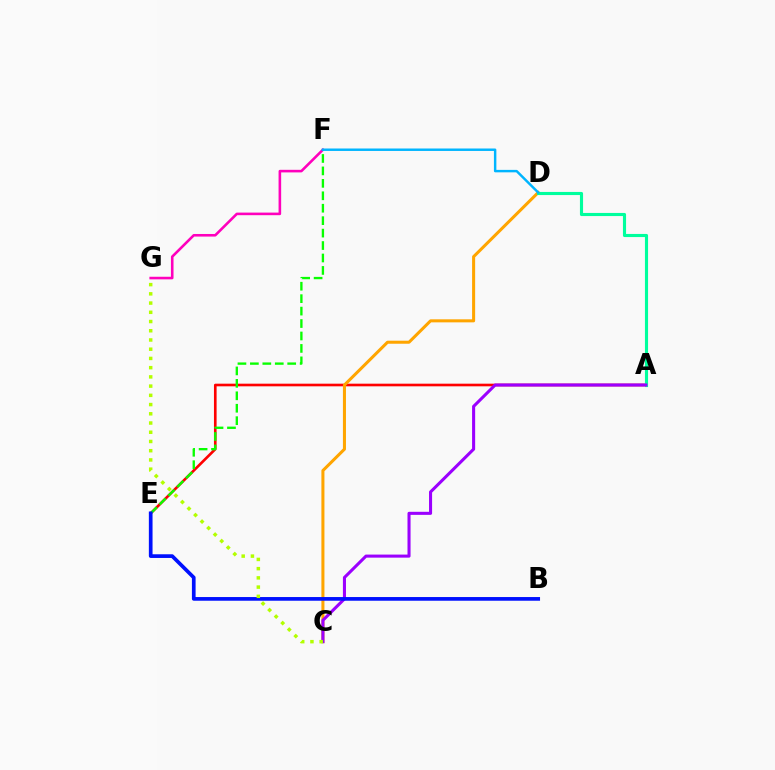{('A', 'E'): [{'color': '#ff0000', 'line_style': 'solid', 'thickness': 1.9}], ('C', 'D'): [{'color': '#ffa500', 'line_style': 'solid', 'thickness': 2.19}], ('A', 'D'): [{'color': '#00ff9d', 'line_style': 'solid', 'thickness': 2.25}], ('F', 'G'): [{'color': '#ff00bd', 'line_style': 'solid', 'thickness': 1.87}], ('E', 'F'): [{'color': '#08ff00', 'line_style': 'dashed', 'thickness': 1.69}], ('D', 'F'): [{'color': '#00b5ff', 'line_style': 'solid', 'thickness': 1.77}], ('A', 'C'): [{'color': '#9b00ff', 'line_style': 'solid', 'thickness': 2.21}], ('B', 'E'): [{'color': '#0010ff', 'line_style': 'solid', 'thickness': 2.65}], ('C', 'G'): [{'color': '#b3ff00', 'line_style': 'dotted', 'thickness': 2.51}]}